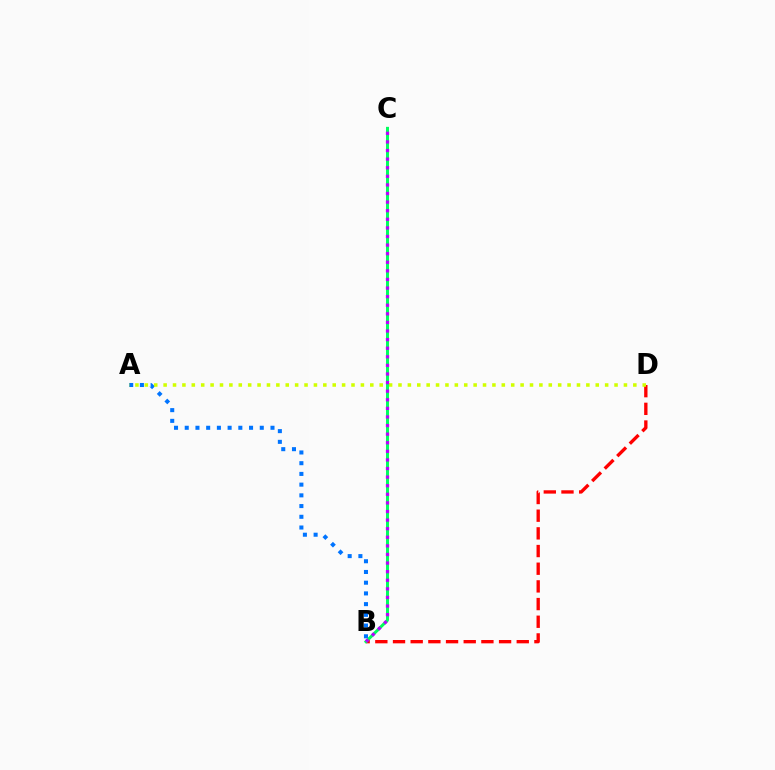{('A', 'B'): [{'color': '#0074ff', 'line_style': 'dotted', 'thickness': 2.91}], ('B', 'D'): [{'color': '#ff0000', 'line_style': 'dashed', 'thickness': 2.4}], ('A', 'D'): [{'color': '#d1ff00', 'line_style': 'dotted', 'thickness': 2.55}], ('B', 'C'): [{'color': '#00ff5c', 'line_style': 'solid', 'thickness': 2.13}, {'color': '#b900ff', 'line_style': 'dotted', 'thickness': 2.33}]}